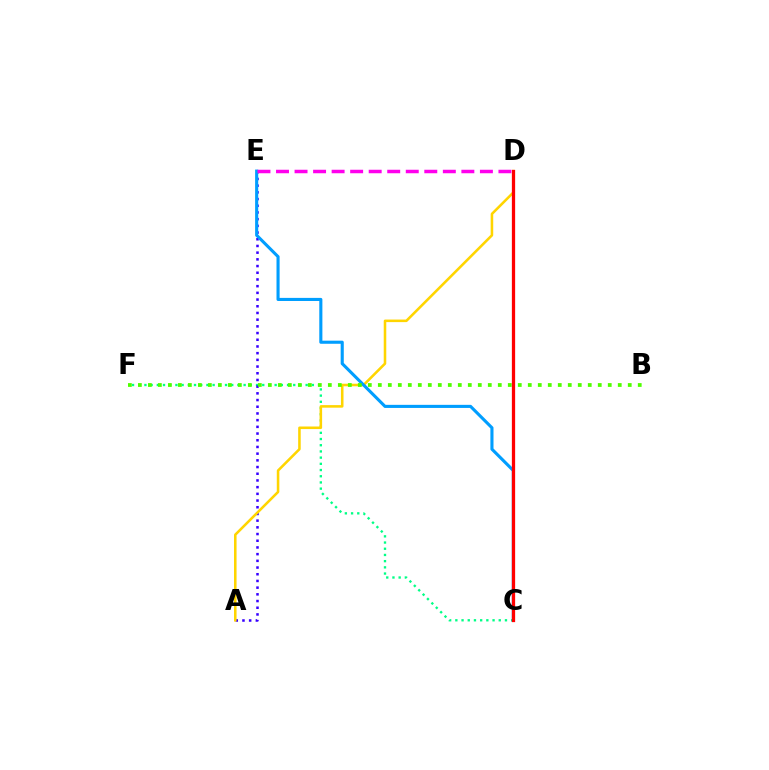{('C', 'F'): [{'color': '#00ff86', 'line_style': 'dotted', 'thickness': 1.68}], ('A', 'E'): [{'color': '#3700ff', 'line_style': 'dotted', 'thickness': 1.82}], ('A', 'D'): [{'color': '#ffd500', 'line_style': 'solid', 'thickness': 1.84}], ('C', 'E'): [{'color': '#009eff', 'line_style': 'solid', 'thickness': 2.23}], ('B', 'F'): [{'color': '#4fff00', 'line_style': 'dotted', 'thickness': 2.72}], ('C', 'D'): [{'color': '#ff0000', 'line_style': 'solid', 'thickness': 2.35}], ('D', 'E'): [{'color': '#ff00ed', 'line_style': 'dashed', 'thickness': 2.52}]}